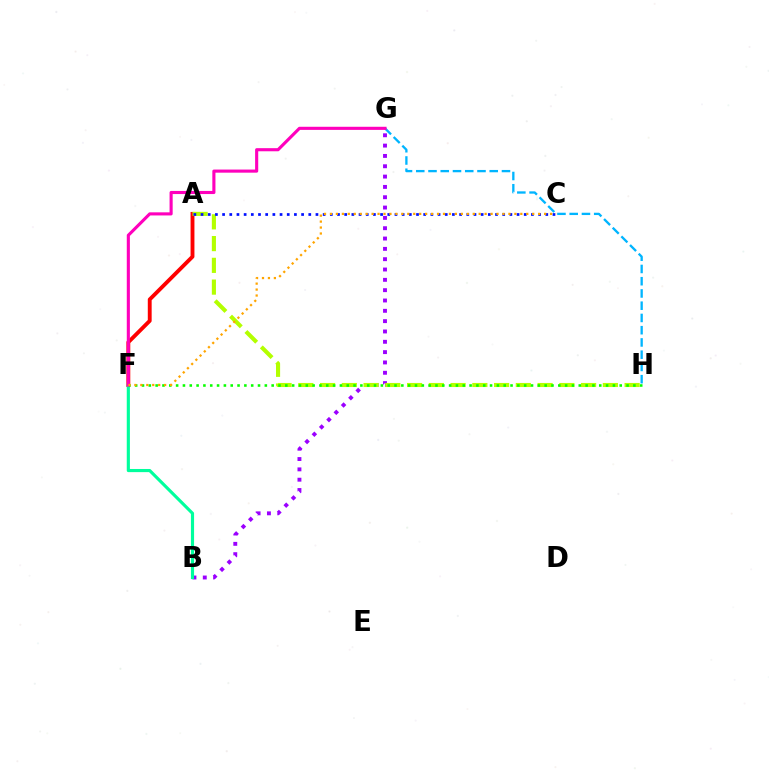{('A', 'F'): [{'color': '#ff0000', 'line_style': 'solid', 'thickness': 2.79}], ('B', 'G'): [{'color': '#9b00ff', 'line_style': 'dotted', 'thickness': 2.81}], ('A', 'H'): [{'color': '#b3ff00', 'line_style': 'dashed', 'thickness': 2.95}], ('G', 'H'): [{'color': '#00b5ff', 'line_style': 'dashed', 'thickness': 1.66}], ('B', 'F'): [{'color': '#00ff9d', 'line_style': 'solid', 'thickness': 2.27}], ('F', 'H'): [{'color': '#08ff00', 'line_style': 'dotted', 'thickness': 1.85}], ('A', 'C'): [{'color': '#0010ff', 'line_style': 'dotted', 'thickness': 1.95}], ('F', 'G'): [{'color': '#ff00bd', 'line_style': 'solid', 'thickness': 2.24}], ('C', 'F'): [{'color': '#ffa500', 'line_style': 'dotted', 'thickness': 1.62}]}